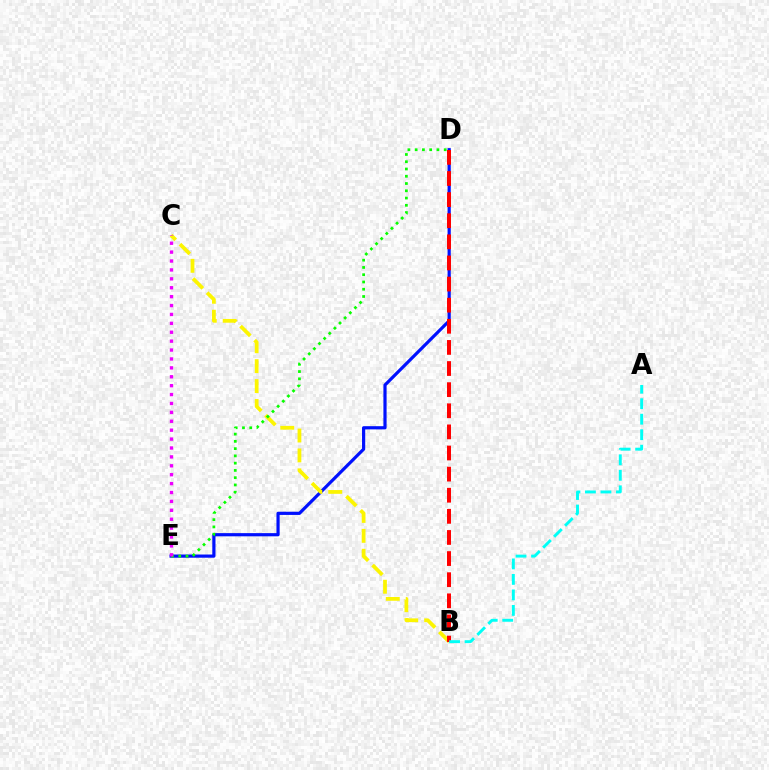{('D', 'E'): [{'color': '#0010ff', 'line_style': 'solid', 'thickness': 2.3}, {'color': '#08ff00', 'line_style': 'dotted', 'thickness': 1.97}], ('B', 'C'): [{'color': '#fcf500', 'line_style': 'dashed', 'thickness': 2.71}], ('B', 'D'): [{'color': '#ff0000', 'line_style': 'dashed', 'thickness': 2.87}], ('C', 'E'): [{'color': '#ee00ff', 'line_style': 'dotted', 'thickness': 2.42}], ('A', 'B'): [{'color': '#00fff6', 'line_style': 'dashed', 'thickness': 2.11}]}